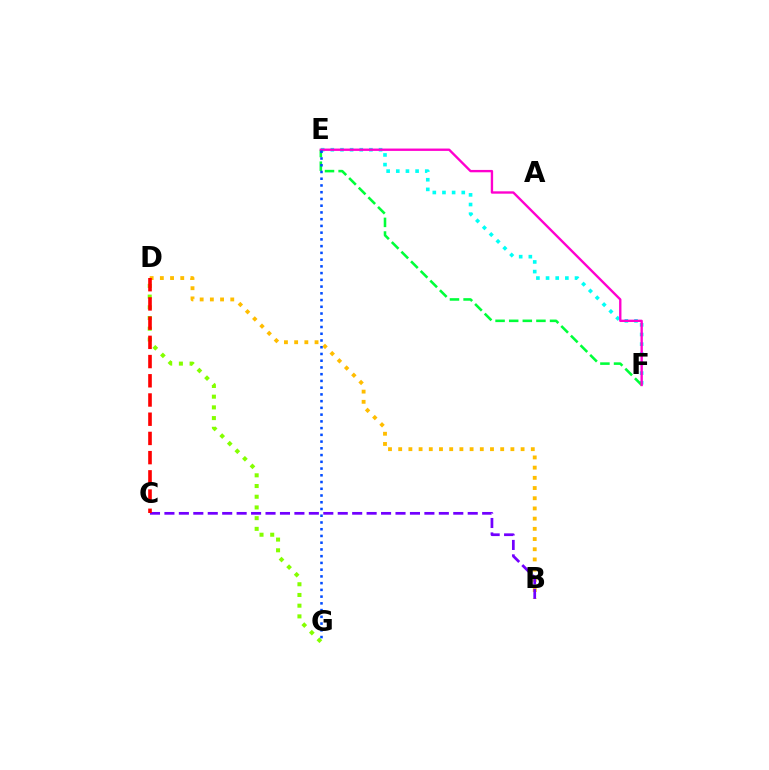{('E', 'F'): [{'color': '#00fff6', 'line_style': 'dotted', 'thickness': 2.62}, {'color': '#00ff39', 'line_style': 'dashed', 'thickness': 1.85}, {'color': '#ff00cf', 'line_style': 'solid', 'thickness': 1.7}], ('B', 'D'): [{'color': '#ffbd00', 'line_style': 'dotted', 'thickness': 2.77}], ('D', 'G'): [{'color': '#84ff00', 'line_style': 'dotted', 'thickness': 2.91}], ('B', 'C'): [{'color': '#7200ff', 'line_style': 'dashed', 'thickness': 1.96}], ('E', 'G'): [{'color': '#004bff', 'line_style': 'dotted', 'thickness': 1.83}], ('C', 'D'): [{'color': '#ff0000', 'line_style': 'dashed', 'thickness': 2.61}]}